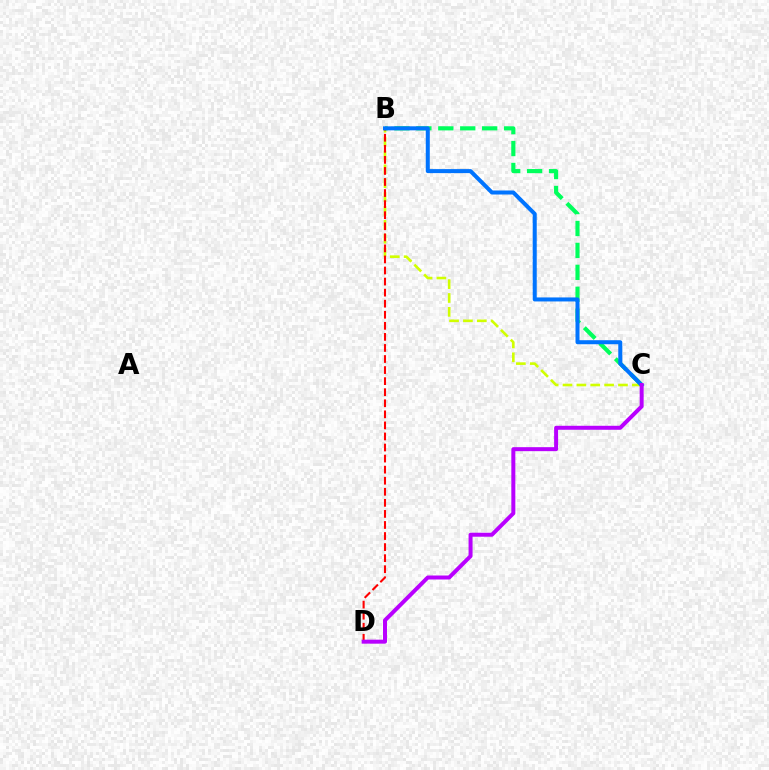{('B', 'C'): [{'color': '#d1ff00', 'line_style': 'dashed', 'thickness': 1.88}, {'color': '#00ff5c', 'line_style': 'dashed', 'thickness': 2.98}, {'color': '#0074ff', 'line_style': 'solid', 'thickness': 2.89}], ('B', 'D'): [{'color': '#ff0000', 'line_style': 'dashed', 'thickness': 1.5}], ('C', 'D'): [{'color': '#b900ff', 'line_style': 'solid', 'thickness': 2.87}]}